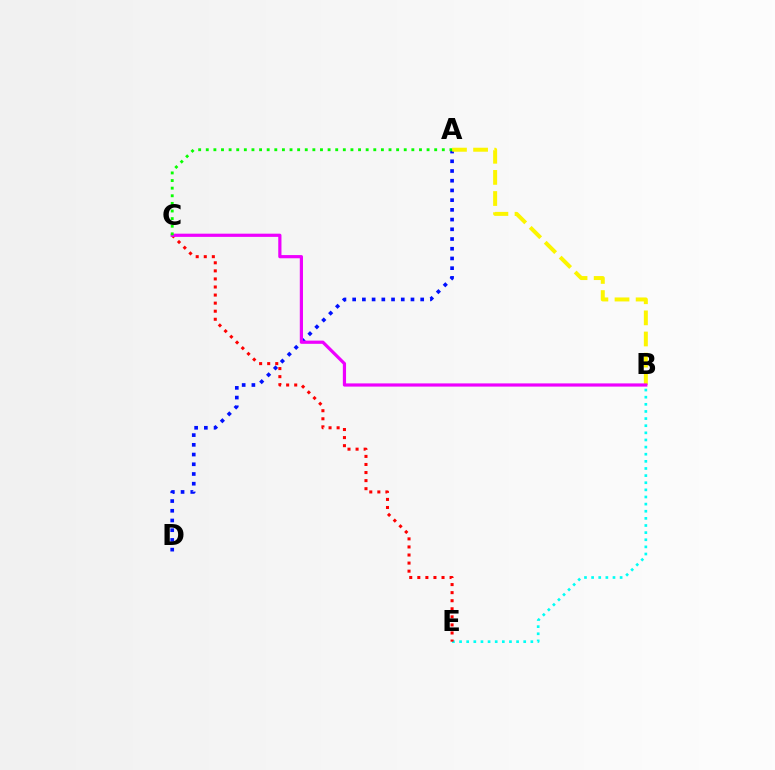{('B', 'E'): [{'color': '#00fff6', 'line_style': 'dotted', 'thickness': 1.94}], ('A', 'D'): [{'color': '#0010ff', 'line_style': 'dotted', 'thickness': 2.64}], ('C', 'E'): [{'color': '#ff0000', 'line_style': 'dotted', 'thickness': 2.19}], ('A', 'B'): [{'color': '#fcf500', 'line_style': 'dashed', 'thickness': 2.87}], ('B', 'C'): [{'color': '#ee00ff', 'line_style': 'solid', 'thickness': 2.31}], ('A', 'C'): [{'color': '#08ff00', 'line_style': 'dotted', 'thickness': 2.07}]}